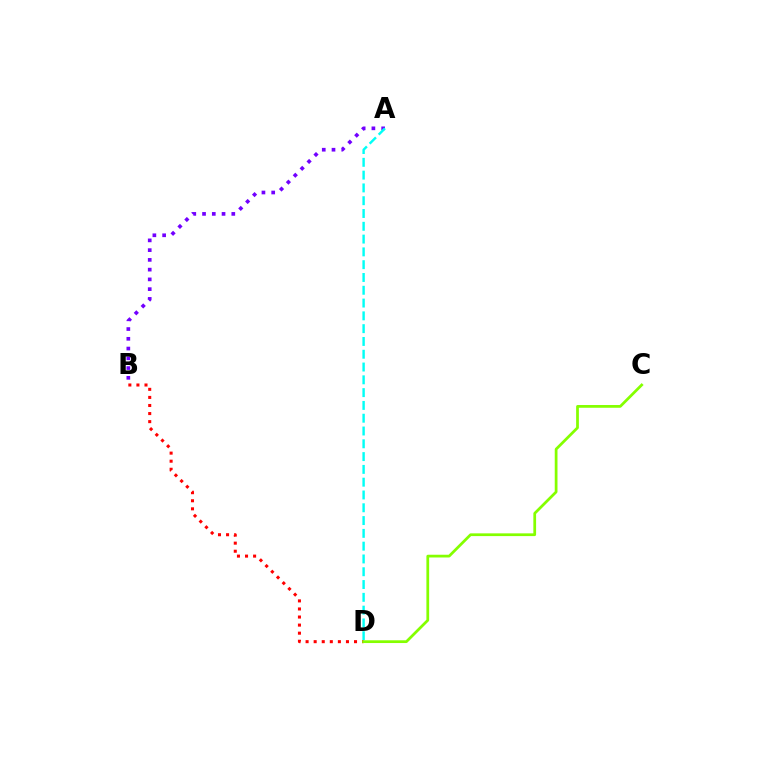{('A', 'B'): [{'color': '#7200ff', 'line_style': 'dotted', 'thickness': 2.65}], ('A', 'D'): [{'color': '#00fff6', 'line_style': 'dashed', 'thickness': 1.74}], ('B', 'D'): [{'color': '#ff0000', 'line_style': 'dotted', 'thickness': 2.19}], ('C', 'D'): [{'color': '#84ff00', 'line_style': 'solid', 'thickness': 1.98}]}